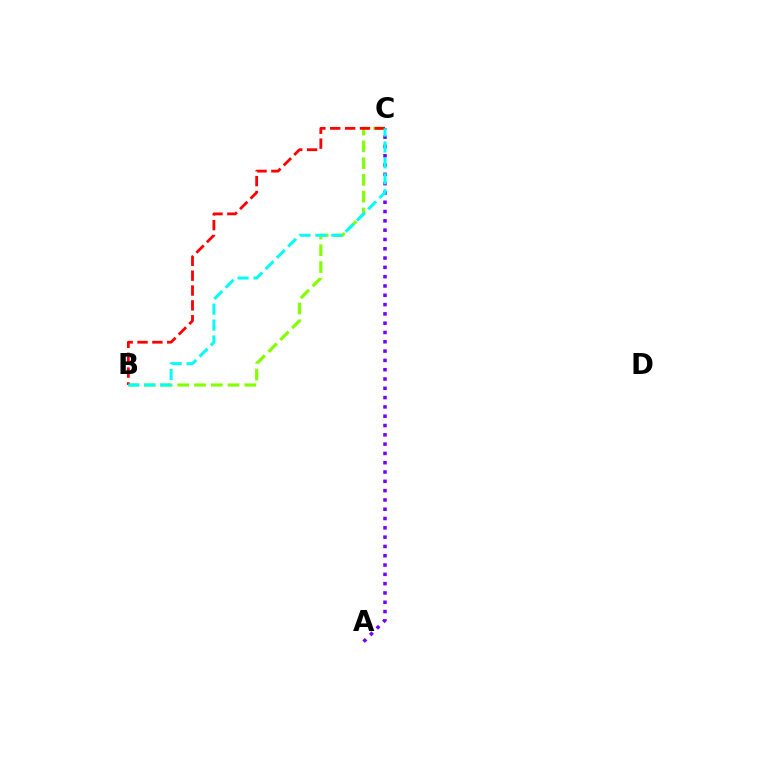{('A', 'C'): [{'color': '#7200ff', 'line_style': 'dotted', 'thickness': 2.53}], ('B', 'C'): [{'color': '#84ff00', 'line_style': 'dashed', 'thickness': 2.28}, {'color': '#ff0000', 'line_style': 'dashed', 'thickness': 2.02}, {'color': '#00fff6', 'line_style': 'dashed', 'thickness': 2.16}]}